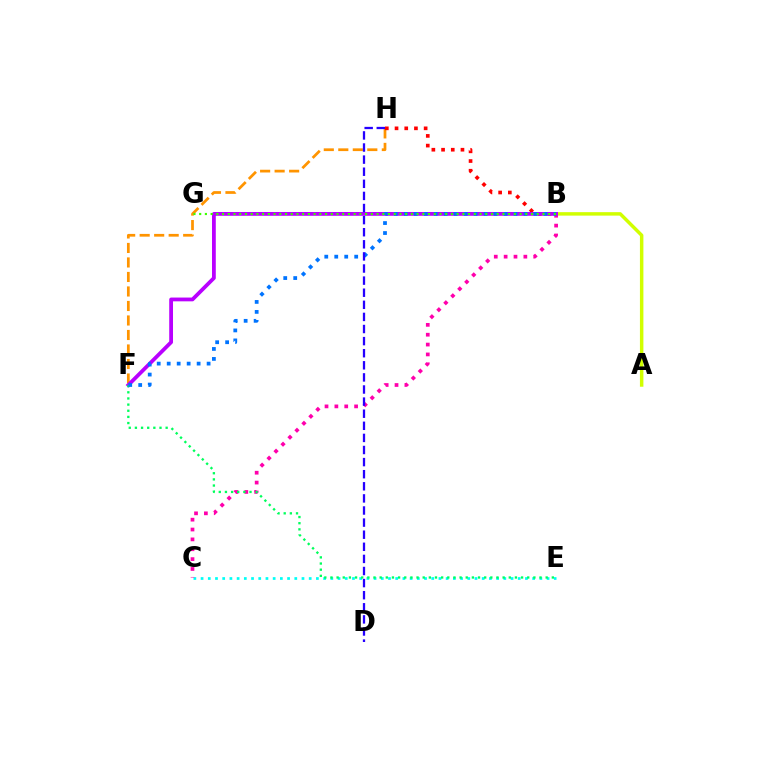{('A', 'B'): [{'color': '#d1ff00', 'line_style': 'solid', 'thickness': 2.49}], ('C', 'E'): [{'color': '#00fff6', 'line_style': 'dotted', 'thickness': 1.96}], ('F', 'H'): [{'color': '#ff9400', 'line_style': 'dashed', 'thickness': 1.97}], ('B', 'H'): [{'color': '#ff0000', 'line_style': 'dotted', 'thickness': 2.64}], ('B', 'C'): [{'color': '#ff00ac', 'line_style': 'dotted', 'thickness': 2.68}], ('B', 'F'): [{'color': '#b900ff', 'line_style': 'solid', 'thickness': 2.72}, {'color': '#0074ff', 'line_style': 'dotted', 'thickness': 2.71}], ('E', 'F'): [{'color': '#00ff5c', 'line_style': 'dotted', 'thickness': 1.67}], ('B', 'G'): [{'color': '#3dff00', 'line_style': 'dotted', 'thickness': 1.55}], ('D', 'H'): [{'color': '#2500ff', 'line_style': 'dashed', 'thickness': 1.64}]}